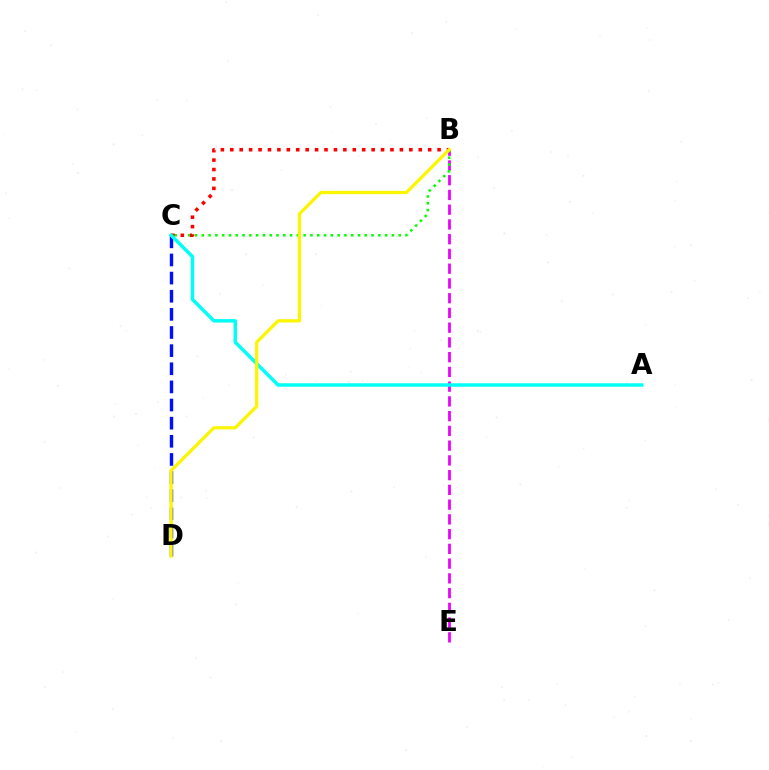{('B', 'E'): [{'color': '#ee00ff', 'line_style': 'dashed', 'thickness': 2.0}], ('C', 'D'): [{'color': '#0010ff', 'line_style': 'dashed', 'thickness': 2.46}], ('B', 'C'): [{'color': '#08ff00', 'line_style': 'dotted', 'thickness': 1.84}, {'color': '#ff0000', 'line_style': 'dotted', 'thickness': 2.56}], ('A', 'C'): [{'color': '#00fff6', 'line_style': 'solid', 'thickness': 2.5}], ('B', 'D'): [{'color': '#fcf500', 'line_style': 'solid', 'thickness': 2.34}]}